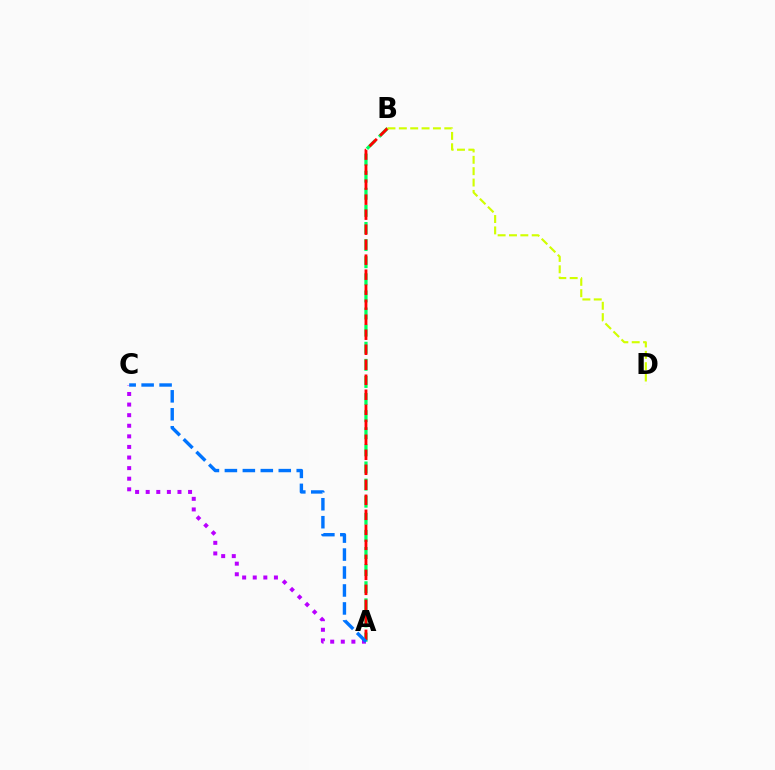{('A', 'B'): [{'color': '#00ff5c', 'line_style': 'dashed', 'thickness': 2.32}, {'color': '#ff0000', 'line_style': 'dashed', 'thickness': 2.04}], ('B', 'D'): [{'color': '#d1ff00', 'line_style': 'dashed', 'thickness': 1.54}], ('A', 'C'): [{'color': '#b900ff', 'line_style': 'dotted', 'thickness': 2.88}, {'color': '#0074ff', 'line_style': 'dashed', 'thickness': 2.44}]}